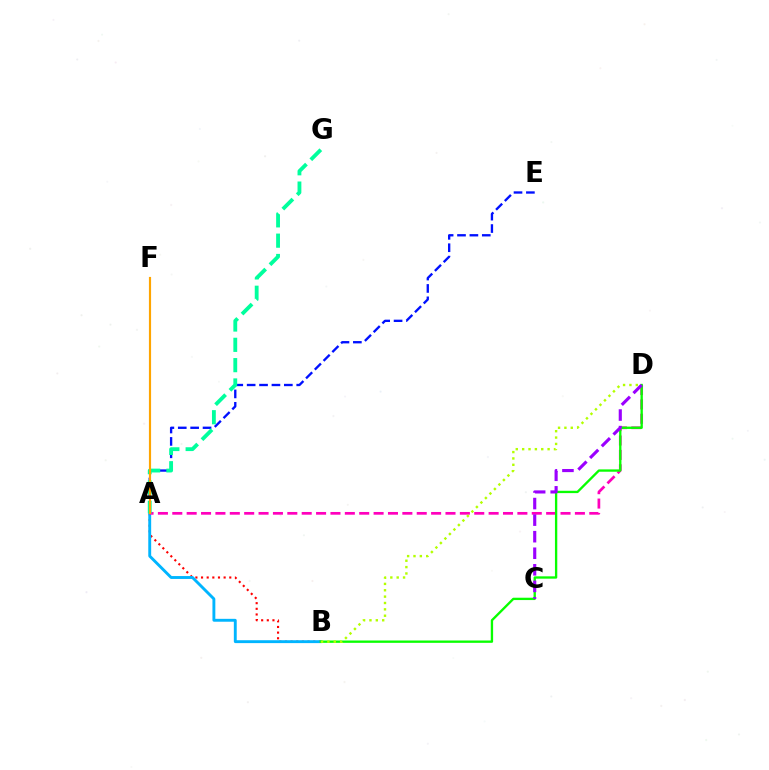{('A', 'E'): [{'color': '#0010ff', 'line_style': 'dashed', 'thickness': 1.68}], ('A', 'B'): [{'color': '#ff0000', 'line_style': 'dotted', 'thickness': 1.53}, {'color': '#00b5ff', 'line_style': 'solid', 'thickness': 2.08}], ('A', 'D'): [{'color': '#ff00bd', 'line_style': 'dashed', 'thickness': 1.95}], ('B', 'D'): [{'color': '#08ff00', 'line_style': 'solid', 'thickness': 1.68}, {'color': '#b3ff00', 'line_style': 'dotted', 'thickness': 1.73}], ('A', 'G'): [{'color': '#00ff9d', 'line_style': 'dashed', 'thickness': 2.76}], ('C', 'D'): [{'color': '#9b00ff', 'line_style': 'dashed', 'thickness': 2.25}], ('A', 'F'): [{'color': '#ffa500', 'line_style': 'solid', 'thickness': 1.56}]}